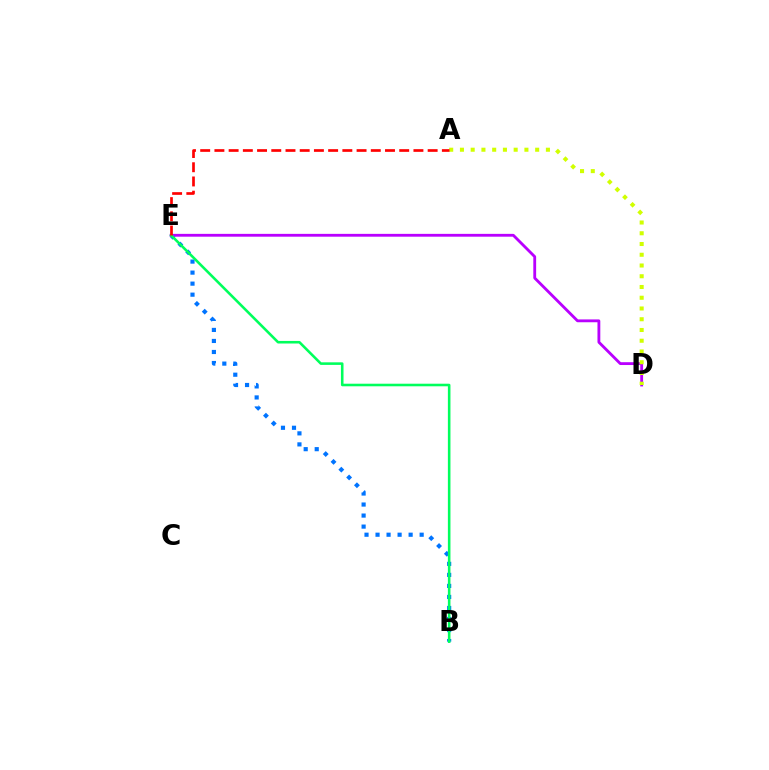{('B', 'E'): [{'color': '#0074ff', 'line_style': 'dotted', 'thickness': 3.0}, {'color': '#00ff5c', 'line_style': 'solid', 'thickness': 1.85}], ('D', 'E'): [{'color': '#b900ff', 'line_style': 'solid', 'thickness': 2.04}], ('A', 'D'): [{'color': '#d1ff00', 'line_style': 'dotted', 'thickness': 2.92}], ('A', 'E'): [{'color': '#ff0000', 'line_style': 'dashed', 'thickness': 1.93}]}